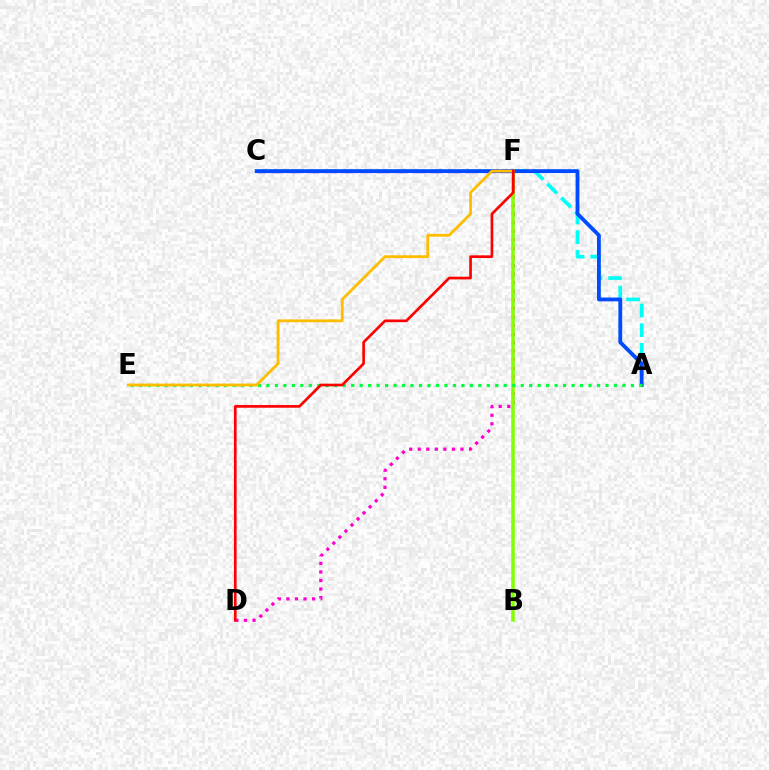{('A', 'F'): [{'color': '#00fff6', 'line_style': 'dashed', 'thickness': 2.67}], ('C', 'F'): [{'color': '#7200ff', 'line_style': 'dashed', 'thickness': 2.4}], ('D', 'F'): [{'color': '#ff00cf', 'line_style': 'dotted', 'thickness': 2.32}, {'color': '#ff0000', 'line_style': 'solid', 'thickness': 1.92}], ('B', 'F'): [{'color': '#84ff00', 'line_style': 'solid', 'thickness': 2.54}], ('A', 'C'): [{'color': '#004bff', 'line_style': 'solid', 'thickness': 2.75}], ('A', 'E'): [{'color': '#00ff39', 'line_style': 'dotted', 'thickness': 2.3}], ('E', 'F'): [{'color': '#ffbd00', 'line_style': 'solid', 'thickness': 2.02}]}